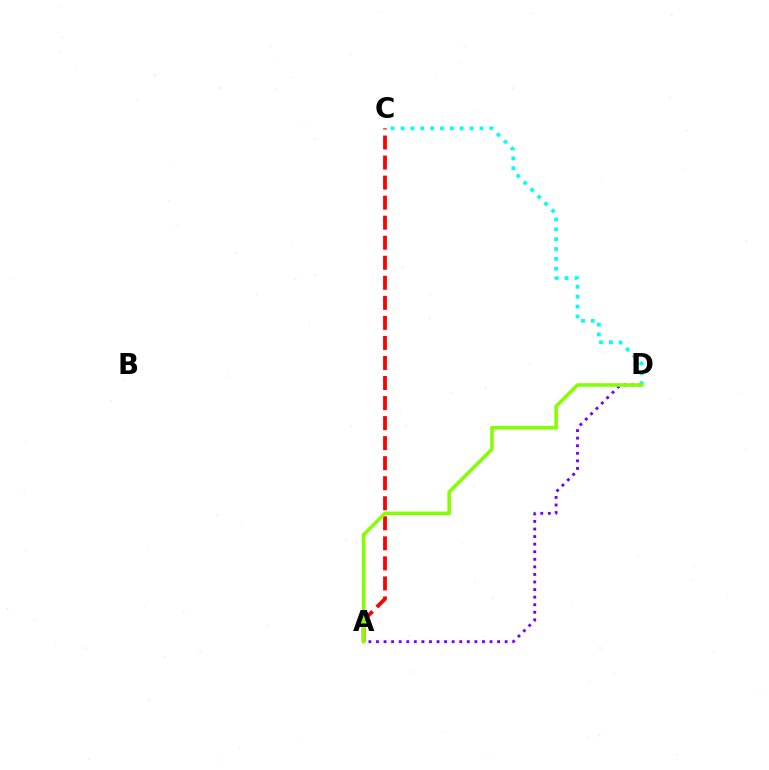{('A', 'C'): [{'color': '#ff0000', 'line_style': 'dashed', 'thickness': 2.72}], ('A', 'D'): [{'color': '#7200ff', 'line_style': 'dotted', 'thickness': 2.06}, {'color': '#84ff00', 'line_style': 'solid', 'thickness': 2.55}], ('C', 'D'): [{'color': '#00fff6', 'line_style': 'dotted', 'thickness': 2.68}]}